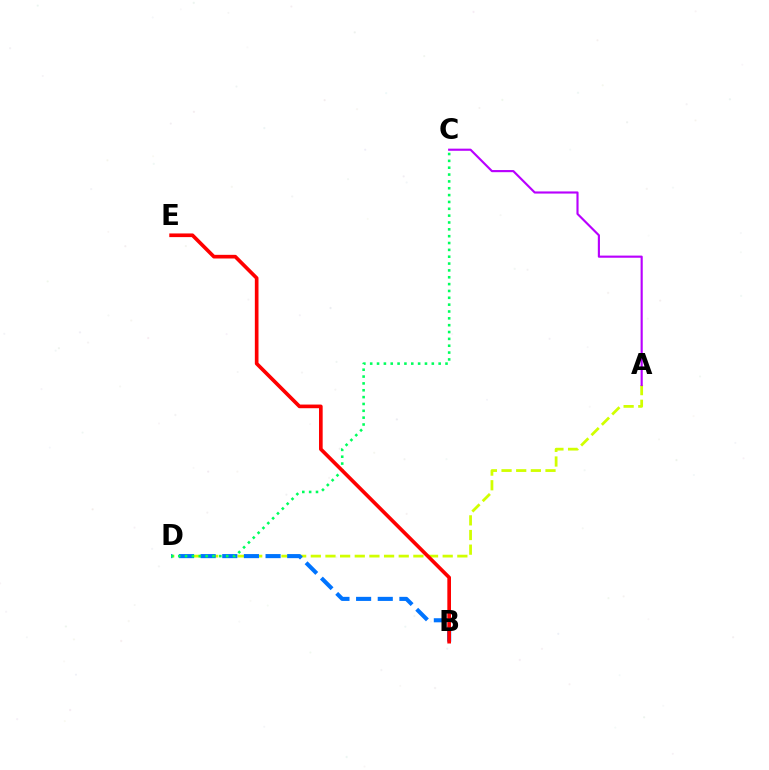{('A', 'D'): [{'color': '#d1ff00', 'line_style': 'dashed', 'thickness': 1.99}], ('B', 'D'): [{'color': '#0074ff', 'line_style': 'dashed', 'thickness': 2.94}], ('C', 'D'): [{'color': '#00ff5c', 'line_style': 'dotted', 'thickness': 1.86}], ('B', 'E'): [{'color': '#ff0000', 'line_style': 'solid', 'thickness': 2.64}], ('A', 'C'): [{'color': '#b900ff', 'line_style': 'solid', 'thickness': 1.54}]}